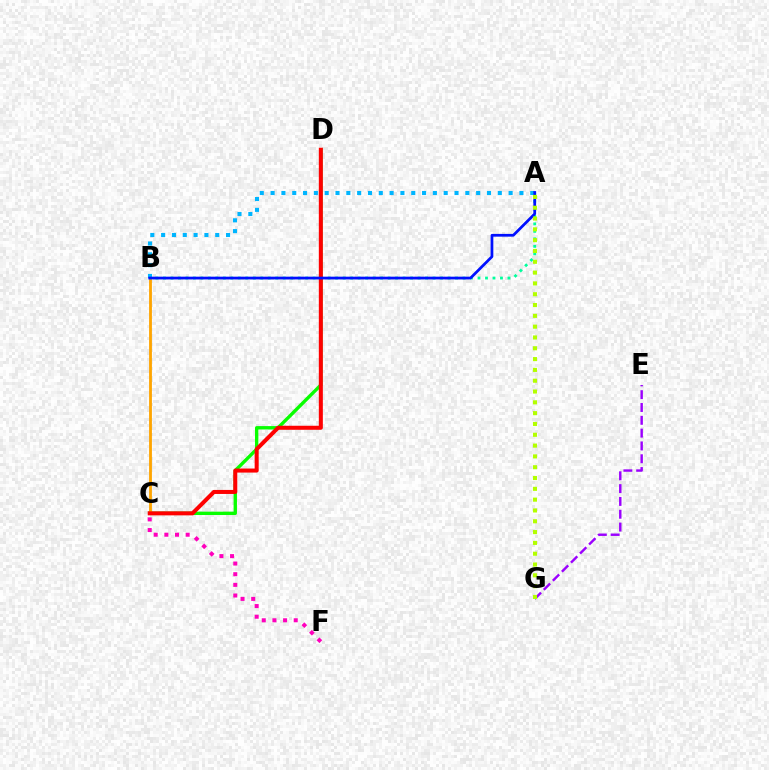{('C', 'D'): [{'color': '#08ff00', 'line_style': 'solid', 'thickness': 2.43}, {'color': '#ff0000', 'line_style': 'solid', 'thickness': 2.9}], ('C', 'F'): [{'color': '#ff00bd', 'line_style': 'dotted', 'thickness': 2.89}], ('B', 'C'): [{'color': '#ffa500', 'line_style': 'solid', 'thickness': 2.03}], ('A', 'B'): [{'color': '#00ff9d', 'line_style': 'dotted', 'thickness': 2.04}, {'color': '#00b5ff', 'line_style': 'dotted', 'thickness': 2.94}, {'color': '#0010ff', 'line_style': 'solid', 'thickness': 1.98}], ('E', 'G'): [{'color': '#9b00ff', 'line_style': 'dashed', 'thickness': 1.74}], ('A', 'G'): [{'color': '#b3ff00', 'line_style': 'dotted', 'thickness': 2.94}]}